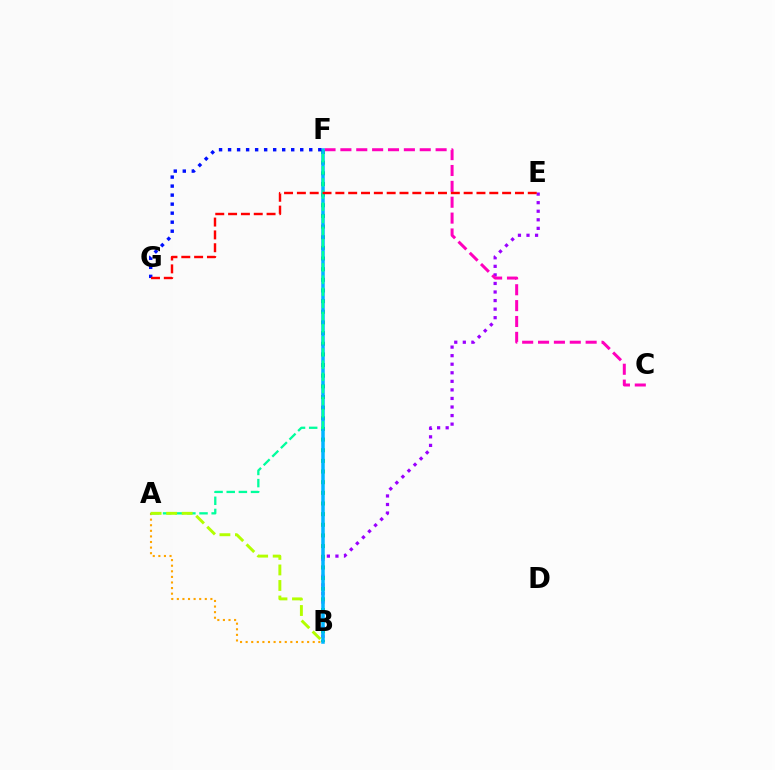{('B', 'E'): [{'color': '#9b00ff', 'line_style': 'dotted', 'thickness': 2.33}], ('B', 'F'): [{'color': '#08ff00', 'line_style': 'dotted', 'thickness': 2.89}, {'color': '#00b5ff', 'line_style': 'solid', 'thickness': 2.53}], ('C', 'F'): [{'color': '#ff00bd', 'line_style': 'dashed', 'thickness': 2.16}], ('A', 'B'): [{'color': '#ffa500', 'line_style': 'dotted', 'thickness': 1.52}, {'color': '#b3ff00', 'line_style': 'dashed', 'thickness': 2.11}], ('A', 'F'): [{'color': '#00ff9d', 'line_style': 'dashed', 'thickness': 1.65}], ('F', 'G'): [{'color': '#0010ff', 'line_style': 'dotted', 'thickness': 2.45}], ('E', 'G'): [{'color': '#ff0000', 'line_style': 'dashed', 'thickness': 1.74}]}